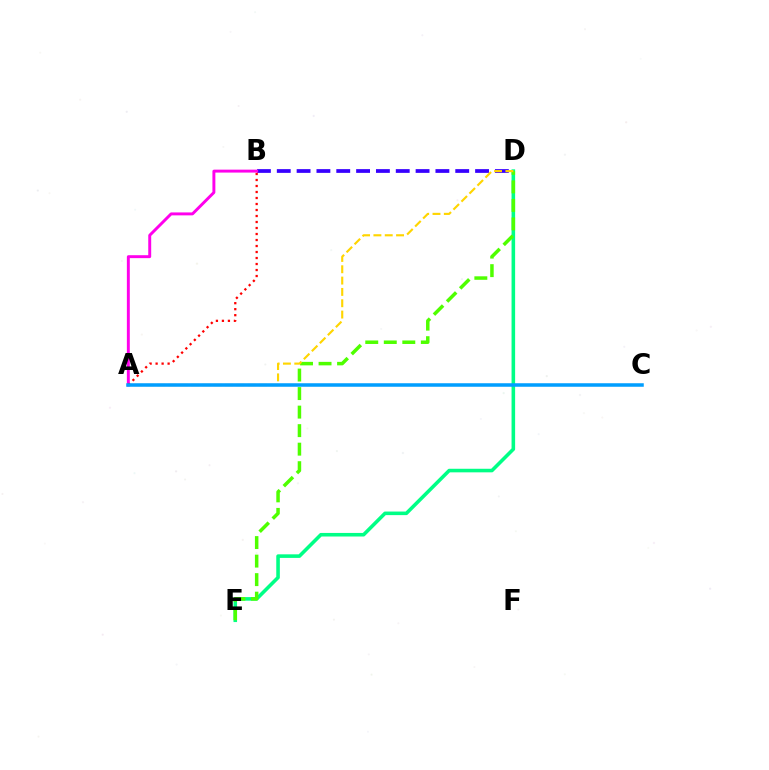{('D', 'E'): [{'color': '#00ff86', 'line_style': 'solid', 'thickness': 2.57}, {'color': '#4fff00', 'line_style': 'dashed', 'thickness': 2.52}], ('B', 'D'): [{'color': '#3700ff', 'line_style': 'dashed', 'thickness': 2.69}], ('A', 'B'): [{'color': '#ff00ed', 'line_style': 'solid', 'thickness': 2.11}, {'color': '#ff0000', 'line_style': 'dotted', 'thickness': 1.63}], ('A', 'D'): [{'color': '#ffd500', 'line_style': 'dashed', 'thickness': 1.54}], ('A', 'C'): [{'color': '#009eff', 'line_style': 'solid', 'thickness': 2.53}]}